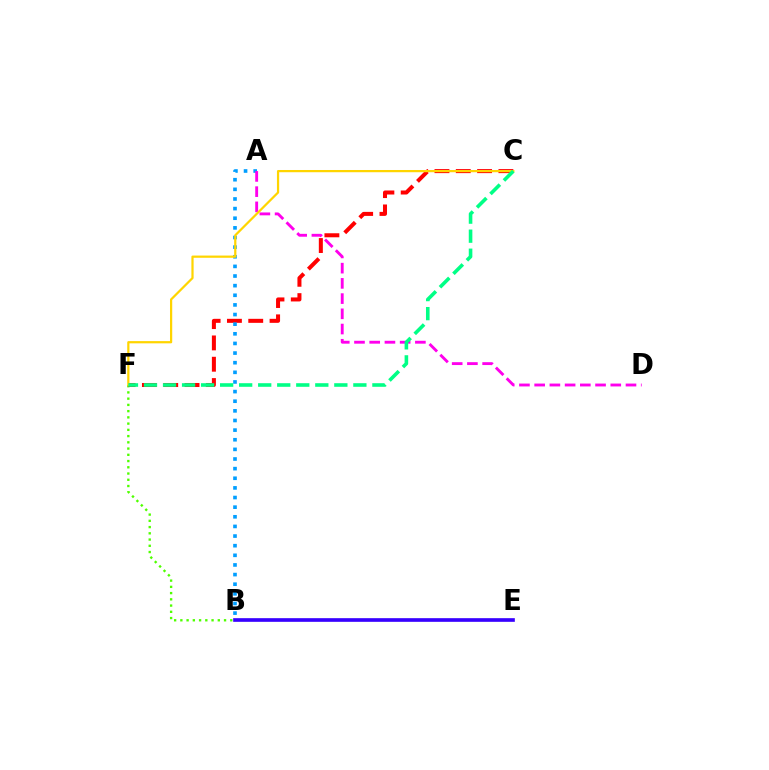{('B', 'F'): [{'color': '#4fff00', 'line_style': 'dotted', 'thickness': 1.7}], ('B', 'E'): [{'color': '#3700ff', 'line_style': 'solid', 'thickness': 2.63}], ('C', 'F'): [{'color': '#ff0000', 'line_style': 'dashed', 'thickness': 2.9}, {'color': '#ffd500', 'line_style': 'solid', 'thickness': 1.6}, {'color': '#00ff86', 'line_style': 'dashed', 'thickness': 2.59}], ('A', 'B'): [{'color': '#009eff', 'line_style': 'dotted', 'thickness': 2.62}], ('A', 'D'): [{'color': '#ff00ed', 'line_style': 'dashed', 'thickness': 2.07}]}